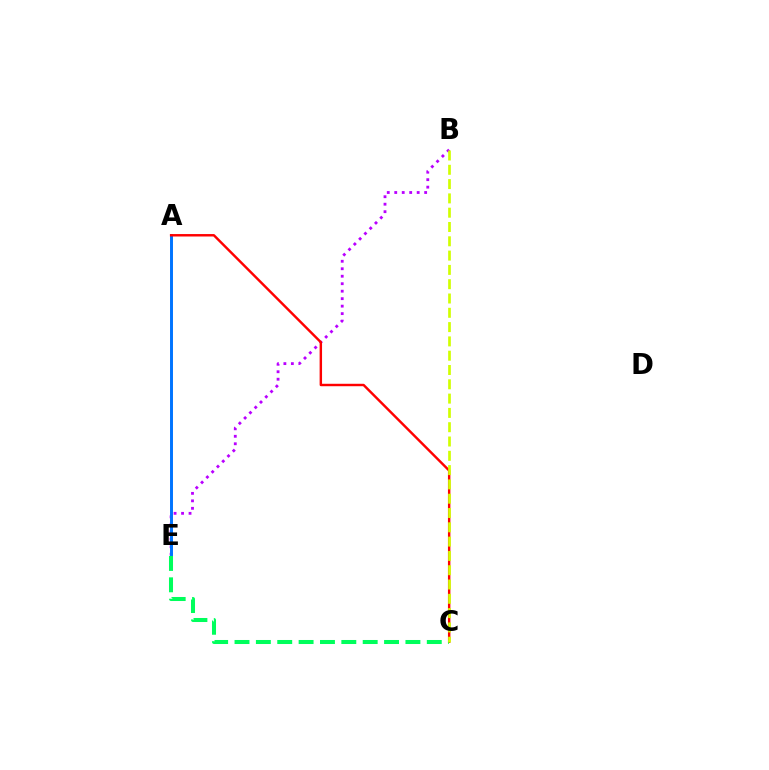{('B', 'E'): [{'color': '#b900ff', 'line_style': 'dotted', 'thickness': 2.03}], ('A', 'E'): [{'color': '#0074ff', 'line_style': 'solid', 'thickness': 2.12}], ('A', 'C'): [{'color': '#ff0000', 'line_style': 'solid', 'thickness': 1.75}], ('C', 'E'): [{'color': '#00ff5c', 'line_style': 'dashed', 'thickness': 2.9}], ('B', 'C'): [{'color': '#d1ff00', 'line_style': 'dashed', 'thickness': 1.94}]}